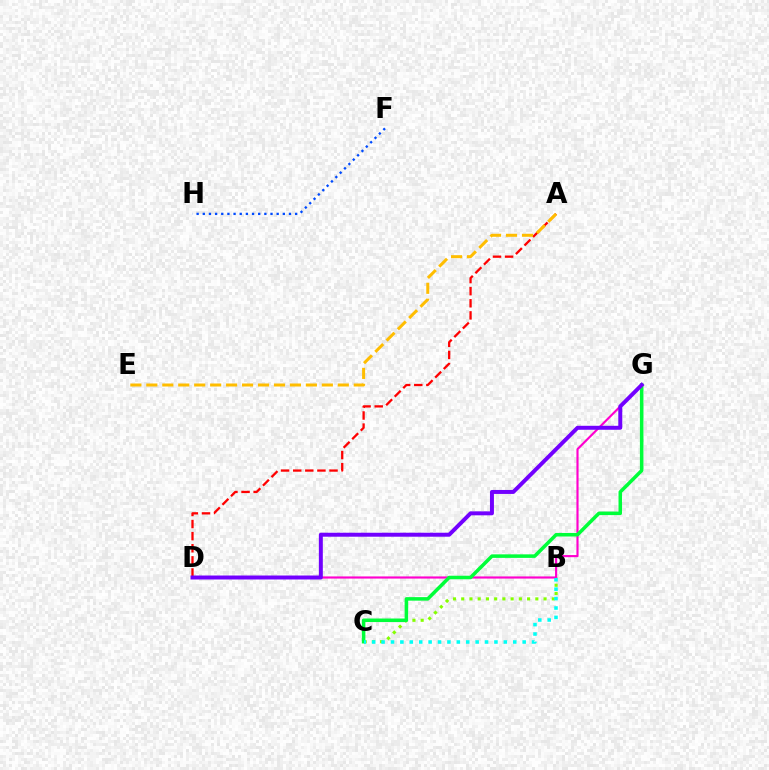{('A', 'D'): [{'color': '#ff0000', 'line_style': 'dashed', 'thickness': 1.64}], ('B', 'C'): [{'color': '#84ff00', 'line_style': 'dotted', 'thickness': 2.24}, {'color': '#00fff6', 'line_style': 'dotted', 'thickness': 2.56}], ('A', 'E'): [{'color': '#ffbd00', 'line_style': 'dashed', 'thickness': 2.17}], ('F', 'H'): [{'color': '#004bff', 'line_style': 'dotted', 'thickness': 1.67}], ('D', 'G'): [{'color': '#ff00cf', 'line_style': 'solid', 'thickness': 1.55}, {'color': '#7200ff', 'line_style': 'solid', 'thickness': 2.86}], ('C', 'G'): [{'color': '#00ff39', 'line_style': 'solid', 'thickness': 2.54}]}